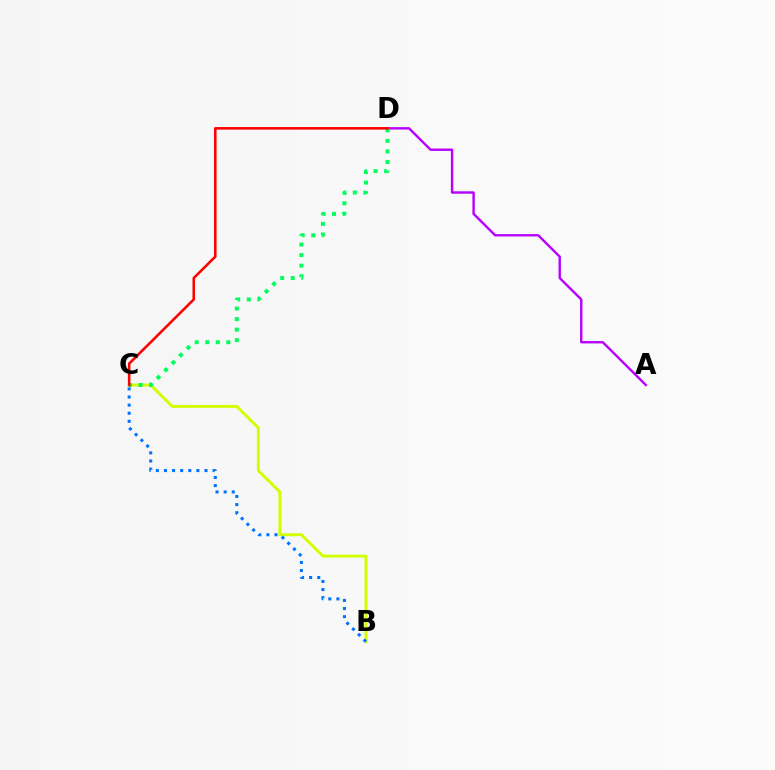{('B', 'C'): [{'color': '#d1ff00', 'line_style': 'solid', 'thickness': 2.12}, {'color': '#0074ff', 'line_style': 'dotted', 'thickness': 2.2}], ('A', 'D'): [{'color': '#b900ff', 'line_style': 'solid', 'thickness': 1.73}], ('C', 'D'): [{'color': '#00ff5c', 'line_style': 'dotted', 'thickness': 2.86}, {'color': '#ff0000', 'line_style': 'solid', 'thickness': 1.85}]}